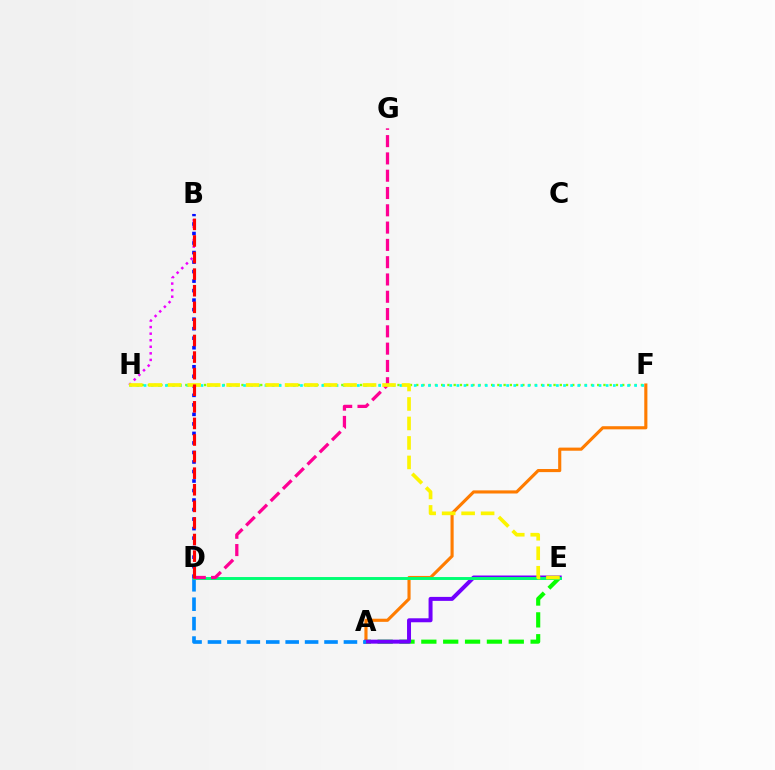{('B', 'H'): [{'color': '#ee00ff', 'line_style': 'dotted', 'thickness': 1.78}], ('A', 'E'): [{'color': '#08ff00', 'line_style': 'dashed', 'thickness': 2.97}, {'color': '#7200ff', 'line_style': 'solid', 'thickness': 2.87}], ('A', 'F'): [{'color': '#ff7c00', 'line_style': 'solid', 'thickness': 2.25}], ('A', 'D'): [{'color': '#008cff', 'line_style': 'dashed', 'thickness': 2.64}], ('D', 'E'): [{'color': '#00ff74', 'line_style': 'solid', 'thickness': 2.11}], ('F', 'H'): [{'color': '#84ff00', 'line_style': 'dotted', 'thickness': 1.7}, {'color': '#00fff6', 'line_style': 'dotted', 'thickness': 1.93}], ('D', 'G'): [{'color': '#ff0094', 'line_style': 'dashed', 'thickness': 2.35}], ('B', 'D'): [{'color': '#0010ff', 'line_style': 'dotted', 'thickness': 2.59}, {'color': '#ff0000', 'line_style': 'dashed', 'thickness': 2.25}], ('E', 'H'): [{'color': '#fcf500', 'line_style': 'dashed', 'thickness': 2.65}]}